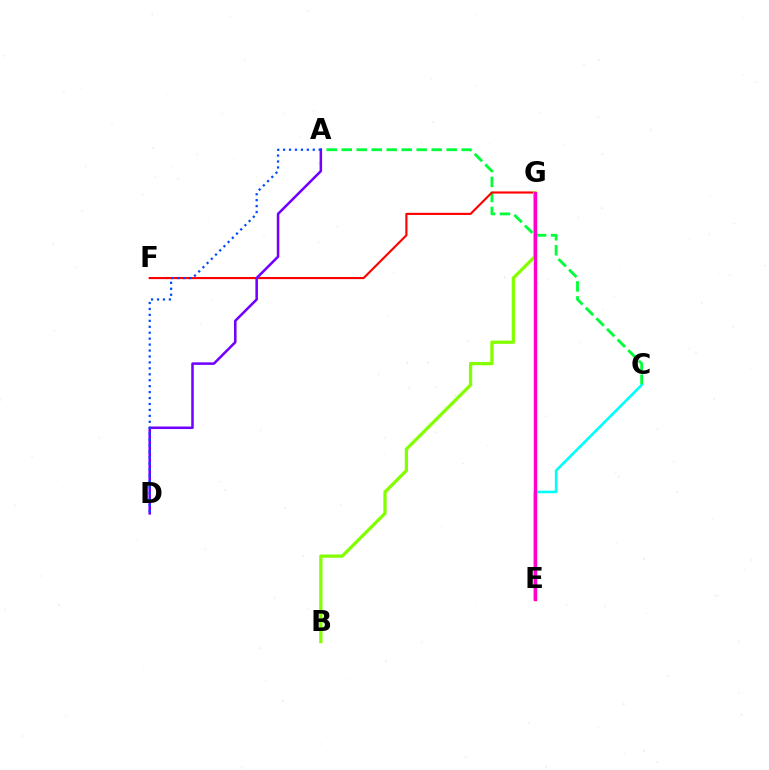{('A', 'C'): [{'color': '#00ff39', 'line_style': 'dashed', 'thickness': 2.04}], ('C', 'E'): [{'color': '#00fff6', 'line_style': 'solid', 'thickness': 1.89}], ('F', 'G'): [{'color': '#ff0000', 'line_style': 'solid', 'thickness': 1.54}], ('B', 'G'): [{'color': '#84ff00', 'line_style': 'solid', 'thickness': 2.36}], ('A', 'D'): [{'color': '#7200ff', 'line_style': 'solid', 'thickness': 1.83}, {'color': '#004bff', 'line_style': 'dotted', 'thickness': 1.61}], ('E', 'G'): [{'color': '#ffbd00', 'line_style': 'solid', 'thickness': 2.41}, {'color': '#ff00cf', 'line_style': 'solid', 'thickness': 2.37}]}